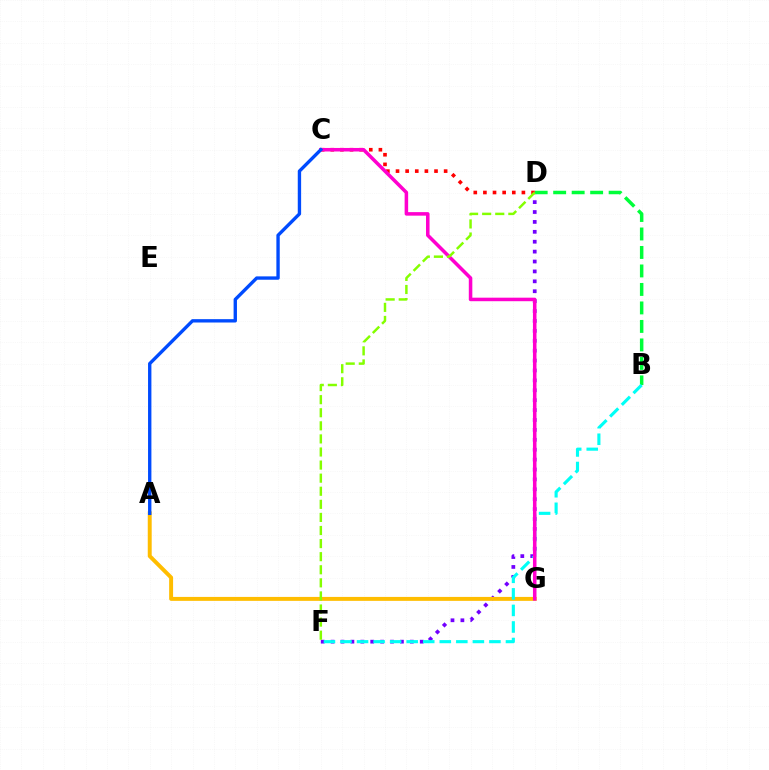{('D', 'F'): [{'color': '#7200ff', 'line_style': 'dotted', 'thickness': 2.69}, {'color': '#84ff00', 'line_style': 'dashed', 'thickness': 1.78}], ('B', 'D'): [{'color': '#00ff39', 'line_style': 'dashed', 'thickness': 2.51}], ('A', 'G'): [{'color': '#ffbd00', 'line_style': 'solid', 'thickness': 2.84}], ('C', 'D'): [{'color': '#ff0000', 'line_style': 'dotted', 'thickness': 2.62}], ('B', 'F'): [{'color': '#00fff6', 'line_style': 'dashed', 'thickness': 2.25}], ('C', 'G'): [{'color': '#ff00cf', 'line_style': 'solid', 'thickness': 2.54}], ('A', 'C'): [{'color': '#004bff', 'line_style': 'solid', 'thickness': 2.42}]}